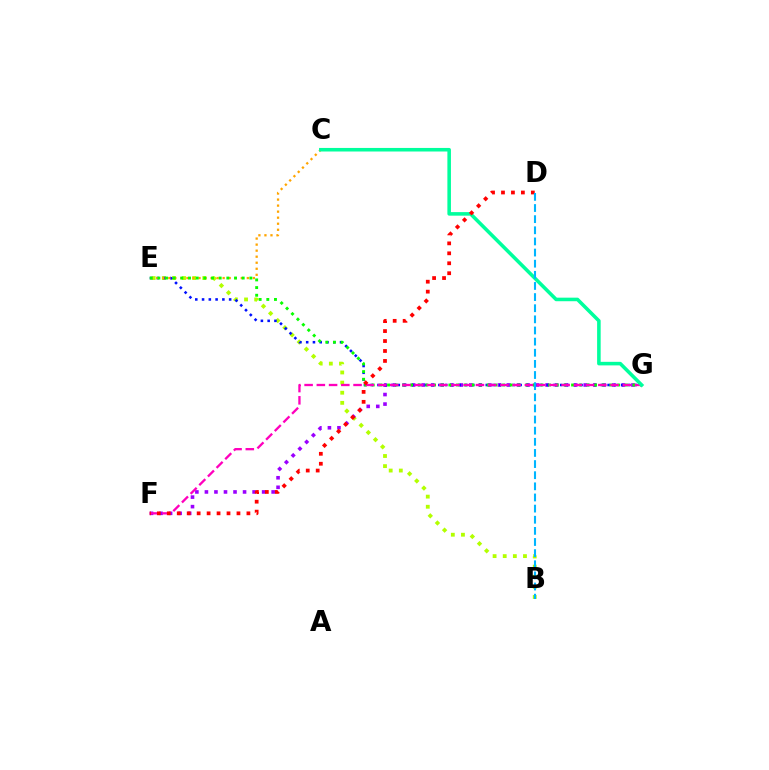{('B', 'E'): [{'color': '#b3ff00', 'line_style': 'dotted', 'thickness': 2.75}], ('F', 'G'): [{'color': '#9b00ff', 'line_style': 'dotted', 'thickness': 2.59}, {'color': '#ff00bd', 'line_style': 'dashed', 'thickness': 1.66}], ('E', 'G'): [{'color': '#0010ff', 'line_style': 'dotted', 'thickness': 1.84}, {'color': '#08ff00', 'line_style': 'dotted', 'thickness': 2.08}], ('C', 'E'): [{'color': '#ffa500', 'line_style': 'dotted', 'thickness': 1.64}], ('C', 'G'): [{'color': '#00ff9d', 'line_style': 'solid', 'thickness': 2.56}], ('D', 'F'): [{'color': '#ff0000', 'line_style': 'dotted', 'thickness': 2.7}], ('B', 'D'): [{'color': '#00b5ff', 'line_style': 'dashed', 'thickness': 1.51}]}